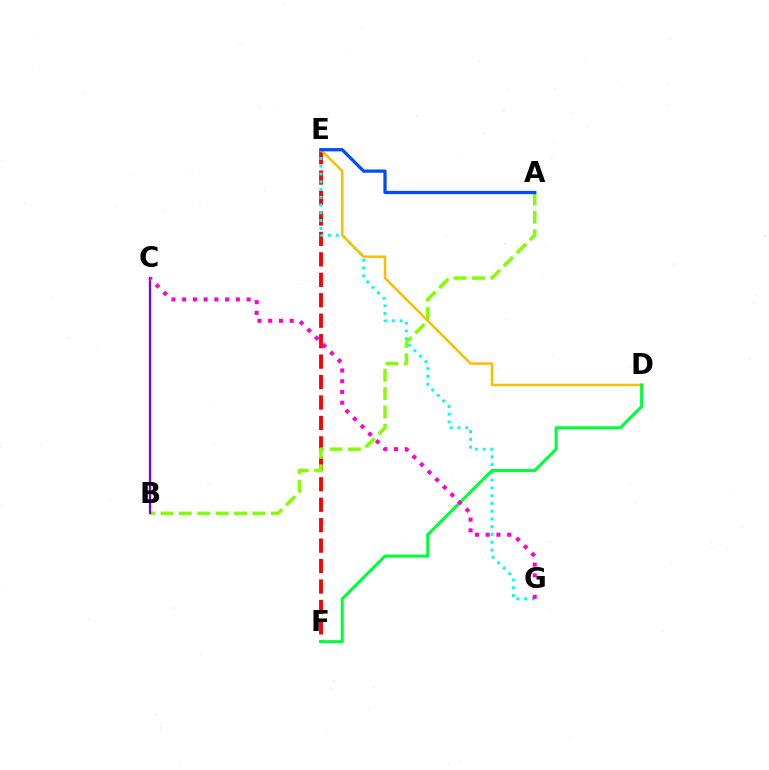{('E', 'F'): [{'color': '#ff0000', 'line_style': 'dashed', 'thickness': 2.78}], ('A', 'B'): [{'color': '#84ff00', 'line_style': 'dashed', 'thickness': 2.5}], ('E', 'G'): [{'color': '#00fff6', 'line_style': 'dotted', 'thickness': 2.11}], ('D', 'E'): [{'color': '#ffbd00', 'line_style': 'solid', 'thickness': 1.8}], ('B', 'C'): [{'color': '#7200ff', 'line_style': 'solid', 'thickness': 1.65}], ('D', 'F'): [{'color': '#00ff39', 'line_style': 'solid', 'thickness': 2.22}], ('A', 'E'): [{'color': '#004bff', 'line_style': 'solid', 'thickness': 2.34}], ('C', 'G'): [{'color': '#ff00cf', 'line_style': 'dotted', 'thickness': 2.92}]}